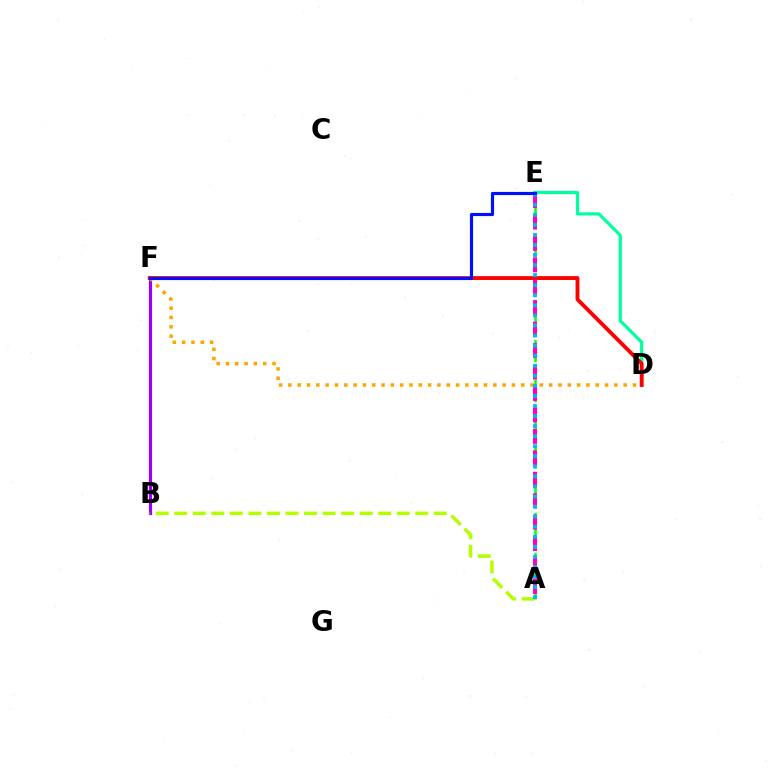{('B', 'F'): [{'color': '#9b00ff', 'line_style': 'solid', 'thickness': 2.27}], ('A', 'B'): [{'color': '#b3ff00', 'line_style': 'dashed', 'thickness': 2.52}], ('D', 'F'): [{'color': '#ffa500', 'line_style': 'dotted', 'thickness': 2.53}, {'color': '#ff0000', 'line_style': 'solid', 'thickness': 2.78}], ('A', 'E'): [{'color': '#08ff00', 'line_style': 'dashed', 'thickness': 1.81}, {'color': '#ff00bd', 'line_style': 'dashed', 'thickness': 2.91}, {'color': '#00b5ff', 'line_style': 'dotted', 'thickness': 2.73}], ('D', 'E'): [{'color': '#00ff9d', 'line_style': 'solid', 'thickness': 2.3}], ('E', 'F'): [{'color': '#0010ff', 'line_style': 'solid', 'thickness': 2.28}]}